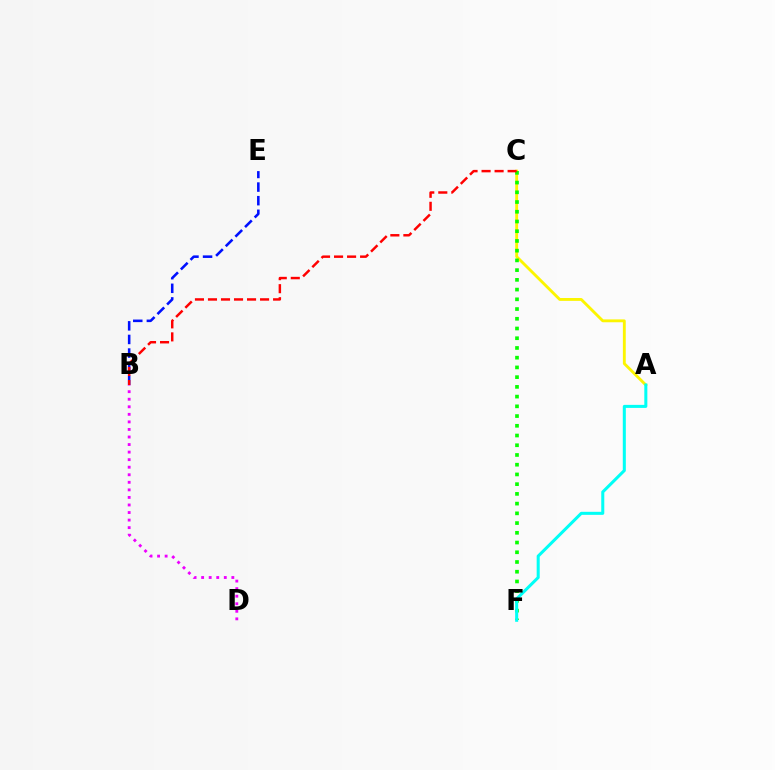{('B', 'D'): [{'color': '#ee00ff', 'line_style': 'dotted', 'thickness': 2.05}], ('A', 'C'): [{'color': '#fcf500', 'line_style': 'solid', 'thickness': 2.06}], ('C', 'F'): [{'color': '#08ff00', 'line_style': 'dotted', 'thickness': 2.64}], ('B', 'E'): [{'color': '#0010ff', 'line_style': 'dashed', 'thickness': 1.85}], ('A', 'F'): [{'color': '#00fff6', 'line_style': 'solid', 'thickness': 2.18}], ('B', 'C'): [{'color': '#ff0000', 'line_style': 'dashed', 'thickness': 1.77}]}